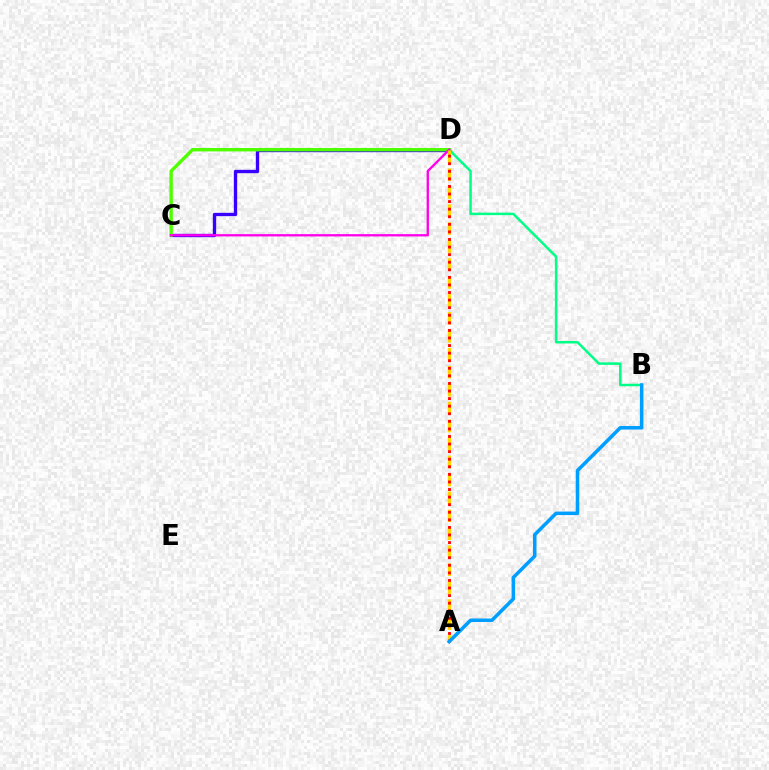{('B', 'D'): [{'color': '#00ff86', 'line_style': 'solid', 'thickness': 1.8}], ('C', 'D'): [{'color': '#3700ff', 'line_style': 'solid', 'thickness': 2.41}, {'color': '#4fff00', 'line_style': 'solid', 'thickness': 2.45}, {'color': '#ff00ed', 'line_style': 'solid', 'thickness': 1.66}], ('A', 'D'): [{'color': '#ffd500', 'line_style': 'dashed', 'thickness': 2.44}, {'color': '#ff0000', 'line_style': 'dotted', 'thickness': 2.06}], ('A', 'B'): [{'color': '#009eff', 'line_style': 'solid', 'thickness': 2.54}]}